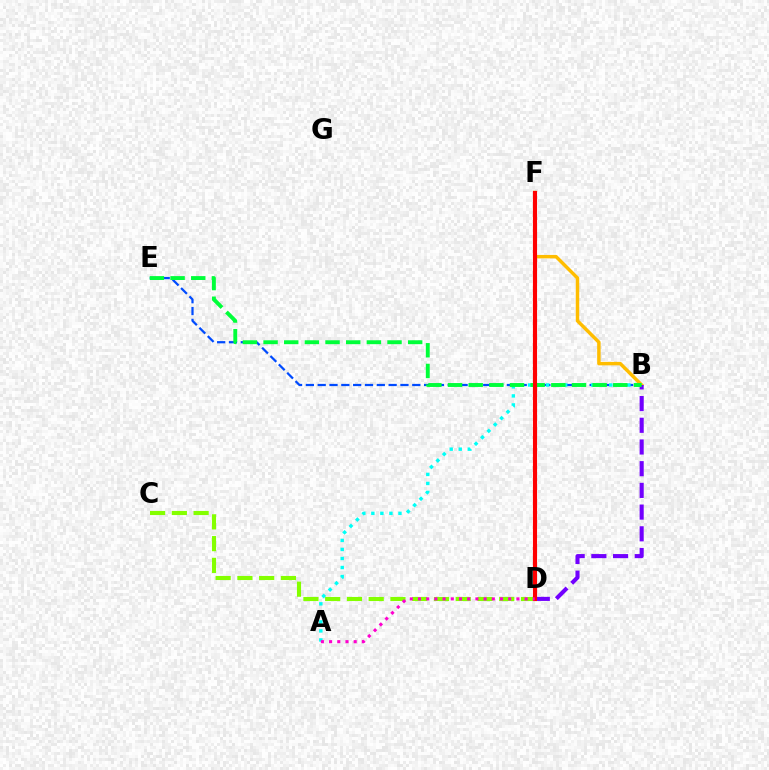{('B', 'E'): [{'color': '#004bff', 'line_style': 'dashed', 'thickness': 1.61}, {'color': '#00ff39', 'line_style': 'dashed', 'thickness': 2.81}], ('B', 'F'): [{'color': '#ffbd00', 'line_style': 'solid', 'thickness': 2.49}], ('C', 'D'): [{'color': '#84ff00', 'line_style': 'dashed', 'thickness': 2.96}], ('A', 'B'): [{'color': '#00fff6', 'line_style': 'dotted', 'thickness': 2.45}], ('B', 'D'): [{'color': '#7200ff', 'line_style': 'dashed', 'thickness': 2.95}], ('D', 'F'): [{'color': '#ff0000', 'line_style': 'solid', 'thickness': 2.97}], ('A', 'D'): [{'color': '#ff00cf', 'line_style': 'dotted', 'thickness': 2.23}]}